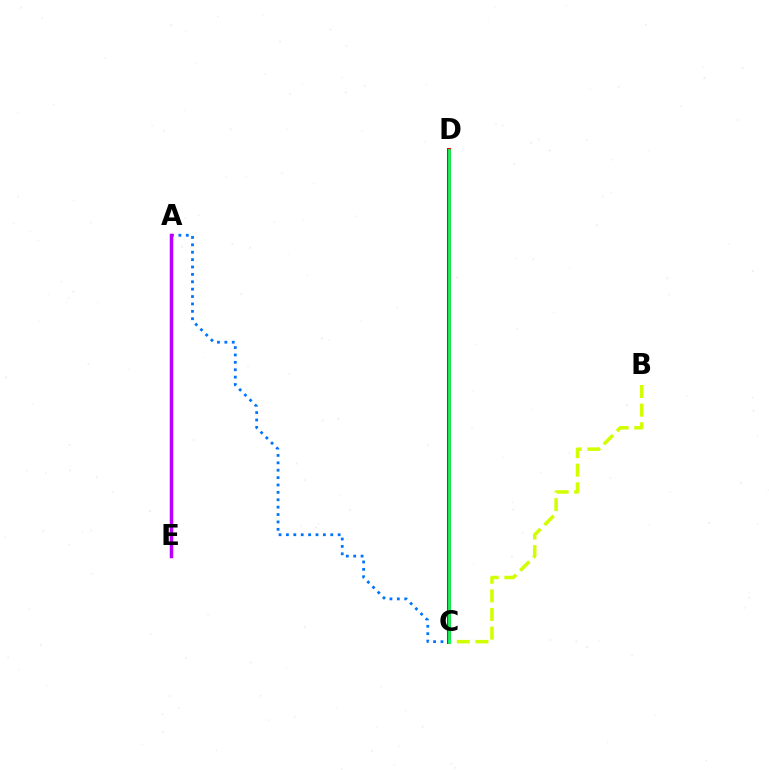{('C', 'D'): [{'color': '#ff0000', 'line_style': 'solid', 'thickness': 2.92}, {'color': '#00ff5c', 'line_style': 'solid', 'thickness': 1.99}], ('A', 'C'): [{'color': '#0074ff', 'line_style': 'dotted', 'thickness': 2.01}], ('B', 'C'): [{'color': '#d1ff00', 'line_style': 'dashed', 'thickness': 2.53}], ('A', 'E'): [{'color': '#b900ff', 'line_style': 'solid', 'thickness': 2.52}]}